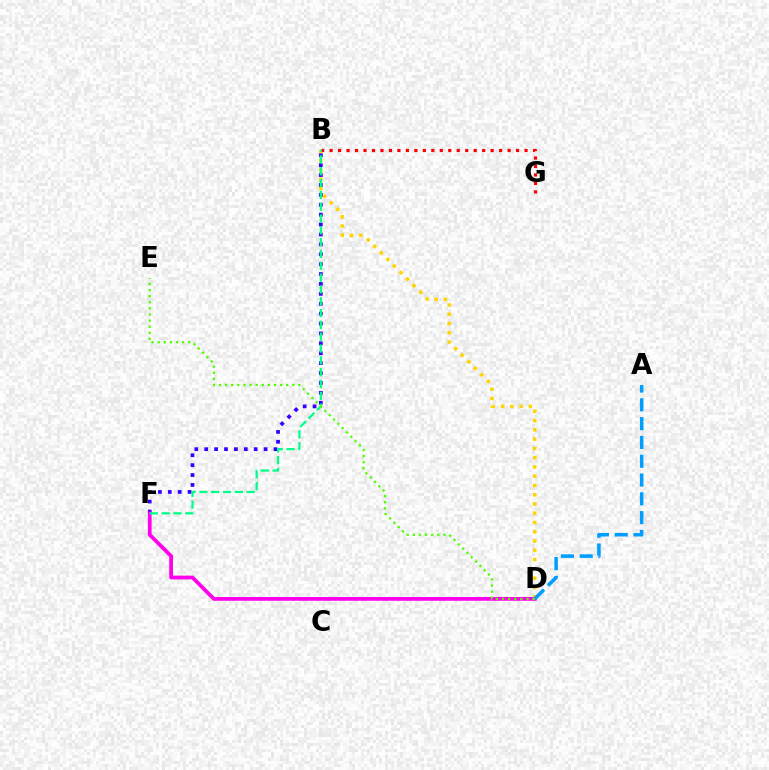{('B', 'D'): [{'color': '#ffd500', 'line_style': 'dotted', 'thickness': 2.52}], ('B', 'F'): [{'color': '#3700ff', 'line_style': 'dotted', 'thickness': 2.69}, {'color': '#00ff86', 'line_style': 'dashed', 'thickness': 1.61}], ('B', 'G'): [{'color': '#ff0000', 'line_style': 'dotted', 'thickness': 2.3}], ('D', 'F'): [{'color': '#ff00ed', 'line_style': 'solid', 'thickness': 2.71}], ('A', 'D'): [{'color': '#009eff', 'line_style': 'dashed', 'thickness': 2.55}], ('D', 'E'): [{'color': '#4fff00', 'line_style': 'dotted', 'thickness': 1.66}]}